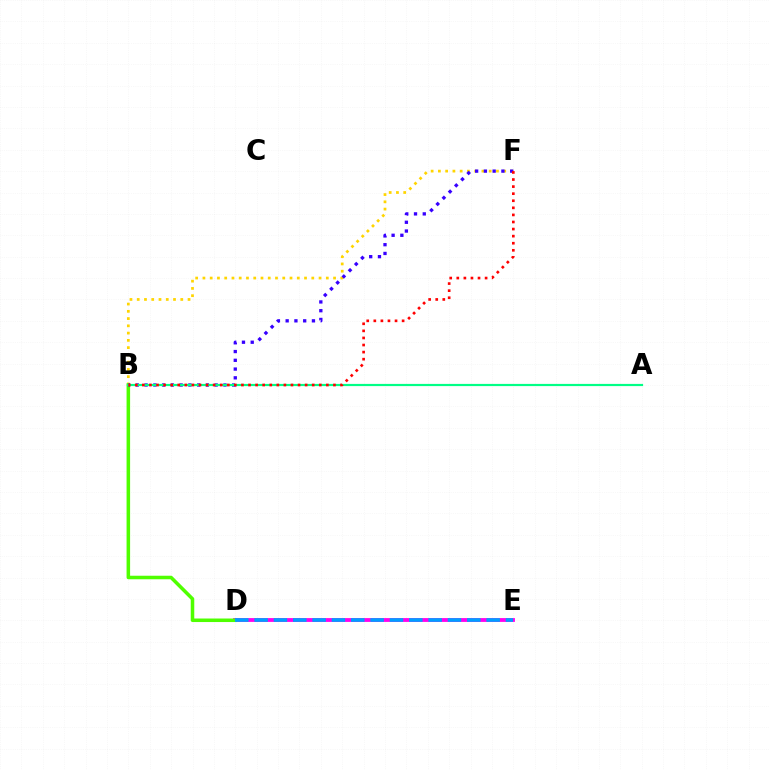{('D', 'E'): [{'color': '#ff00ed', 'line_style': 'solid', 'thickness': 2.75}, {'color': '#009eff', 'line_style': 'dashed', 'thickness': 2.63}], ('B', 'F'): [{'color': '#ffd500', 'line_style': 'dotted', 'thickness': 1.97}, {'color': '#3700ff', 'line_style': 'dotted', 'thickness': 2.38}, {'color': '#ff0000', 'line_style': 'dotted', 'thickness': 1.92}], ('B', 'D'): [{'color': '#4fff00', 'line_style': 'solid', 'thickness': 2.54}], ('A', 'B'): [{'color': '#00ff86', 'line_style': 'solid', 'thickness': 1.58}]}